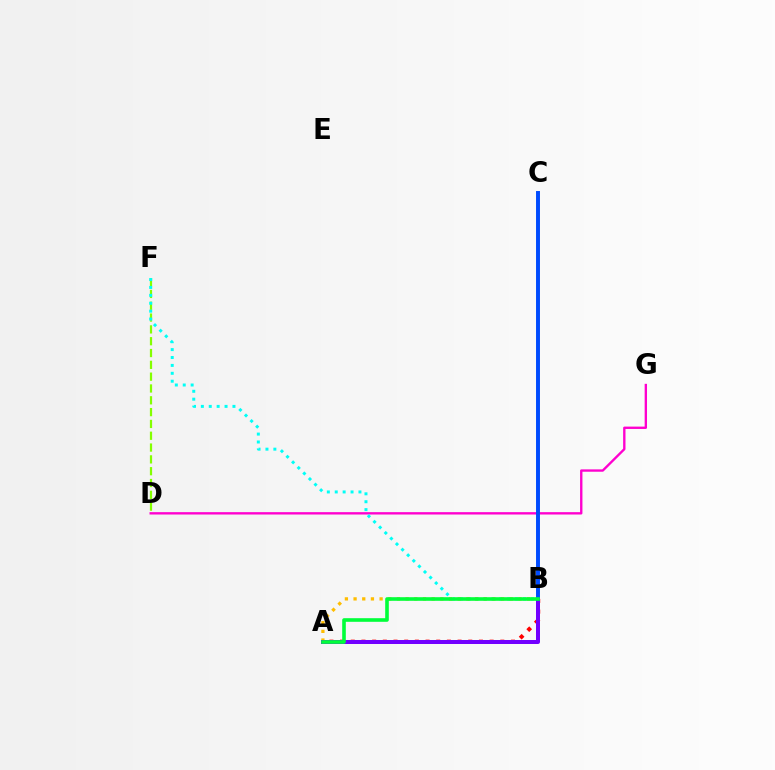{('D', 'G'): [{'color': '#ff00cf', 'line_style': 'solid', 'thickness': 1.7}], ('D', 'F'): [{'color': '#84ff00', 'line_style': 'dashed', 'thickness': 1.61}], ('B', 'F'): [{'color': '#00fff6', 'line_style': 'dotted', 'thickness': 2.15}], ('A', 'B'): [{'color': '#ffbd00', 'line_style': 'dotted', 'thickness': 2.36}, {'color': '#ff0000', 'line_style': 'dotted', 'thickness': 2.9}, {'color': '#7200ff', 'line_style': 'solid', 'thickness': 2.88}, {'color': '#00ff39', 'line_style': 'solid', 'thickness': 2.6}], ('B', 'C'): [{'color': '#004bff', 'line_style': 'solid', 'thickness': 2.84}]}